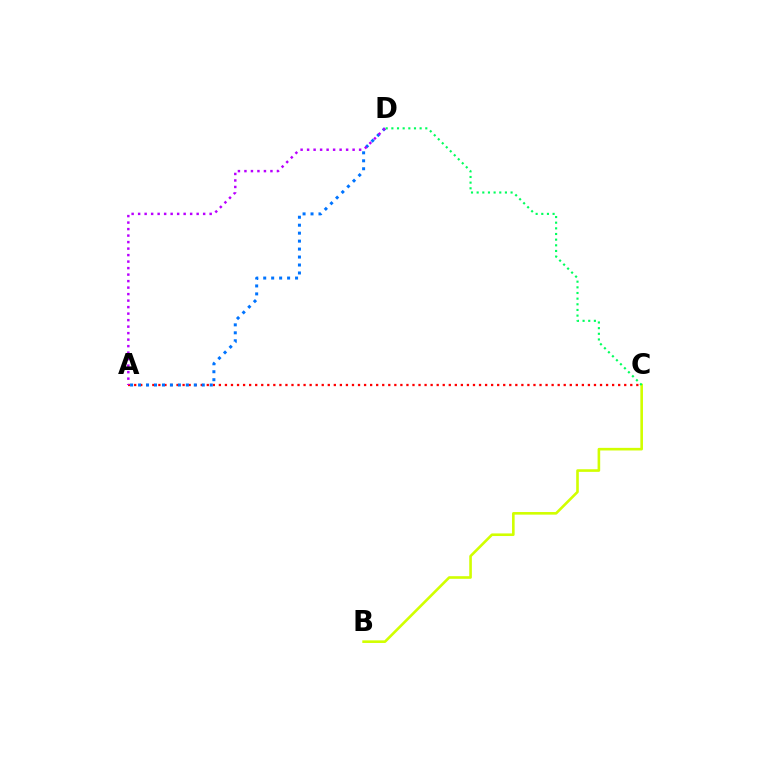{('A', 'C'): [{'color': '#ff0000', 'line_style': 'dotted', 'thickness': 1.64}], ('B', 'C'): [{'color': '#d1ff00', 'line_style': 'solid', 'thickness': 1.88}], ('A', 'D'): [{'color': '#0074ff', 'line_style': 'dotted', 'thickness': 2.16}, {'color': '#b900ff', 'line_style': 'dotted', 'thickness': 1.77}], ('C', 'D'): [{'color': '#00ff5c', 'line_style': 'dotted', 'thickness': 1.54}]}